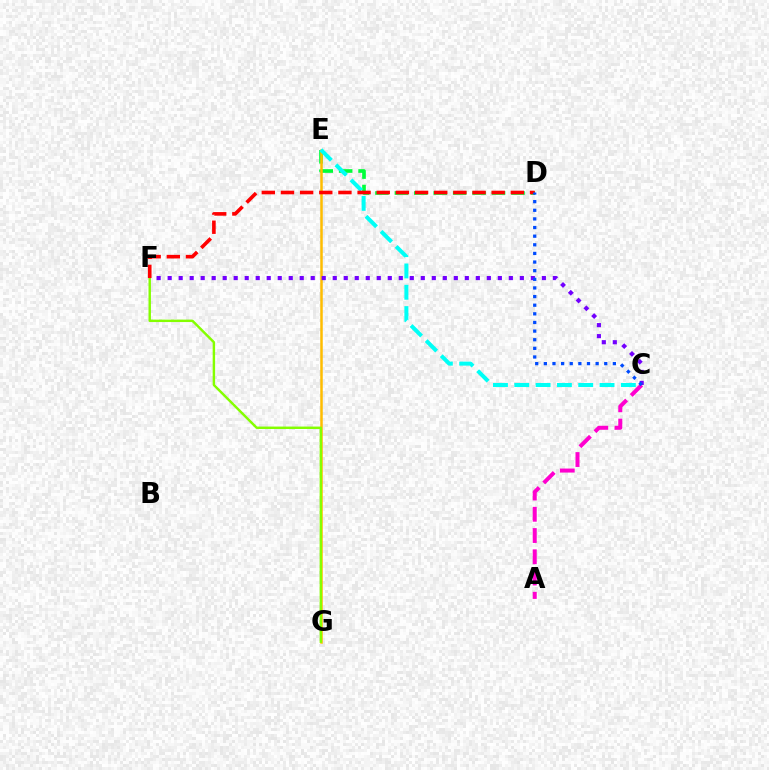{('A', 'C'): [{'color': '#ff00cf', 'line_style': 'dashed', 'thickness': 2.89}], ('D', 'E'): [{'color': '#00ff39', 'line_style': 'dashed', 'thickness': 2.64}], ('E', 'G'): [{'color': '#ffbd00', 'line_style': 'solid', 'thickness': 1.8}], ('C', 'F'): [{'color': '#7200ff', 'line_style': 'dotted', 'thickness': 2.99}], ('C', 'E'): [{'color': '#00fff6', 'line_style': 'dashed', 'thickness': 2.9}], ('F', 'G'): [{'color': '#84ff00', 'line_style': 'solid', 'thickness': 1.75}], ('D', 'F'): [{'color': '#ff0000', 'line_style': 'dashed', 'thickness': 2.6}], ('C', 'D'): [{'color': '#004bff', 'line_style': 'dotted', 'thickness': 2.34}]}